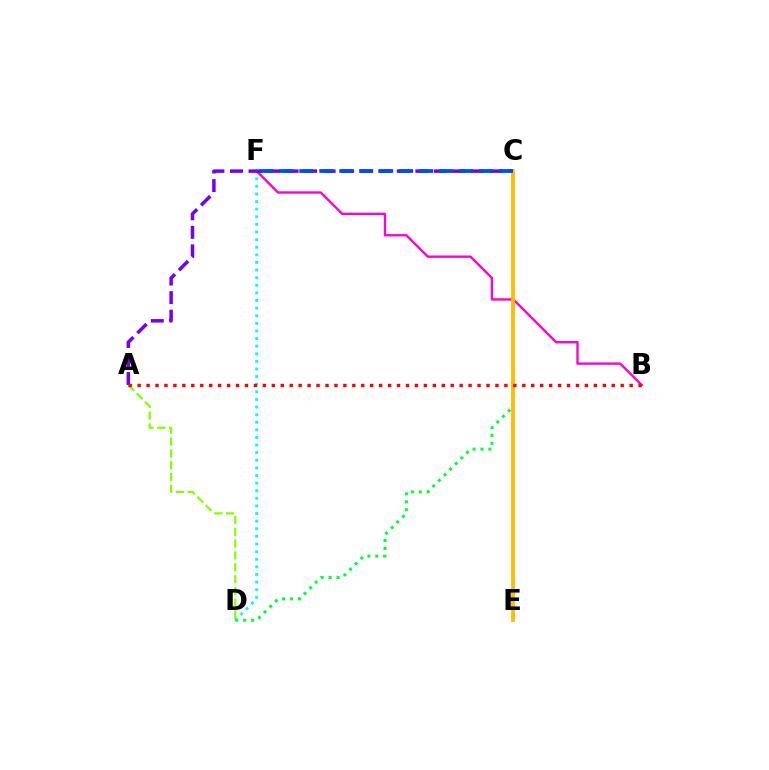{('D', 'F'): [{'color': '#00fff6', 'line_style': 'dotted', 'thickness': 2.07}], ('A', 'D'): [{'color': '#84ff00', 'line_style': 'dashed', 'thickness': 1.61}], ('C', 'D'): [{'color': '#00ff39', 'line_style': 'dotted', 'thickness': 2.16}], ('B', 'F'): [{'color': '#ff00cf', 'line_style': 'solid', 'thickness': 1.7}], ('A', 'C'): [{'color': '#7200ff', 'line_style': 'dashed', 'thickness': 2.52}], ('C', 'E'): [{'color': '#ffbd00', 'line_style': 'solid', 'thickness': 2.76}], ('A', 'B'): [{'color': '#ff0000', 'line_style': 'dotted', 'thickness': 2.43}], ('C', 'F'): [{'color': '#004bff', 'line_style': 'dashed', 'thickness': 2.71}]}